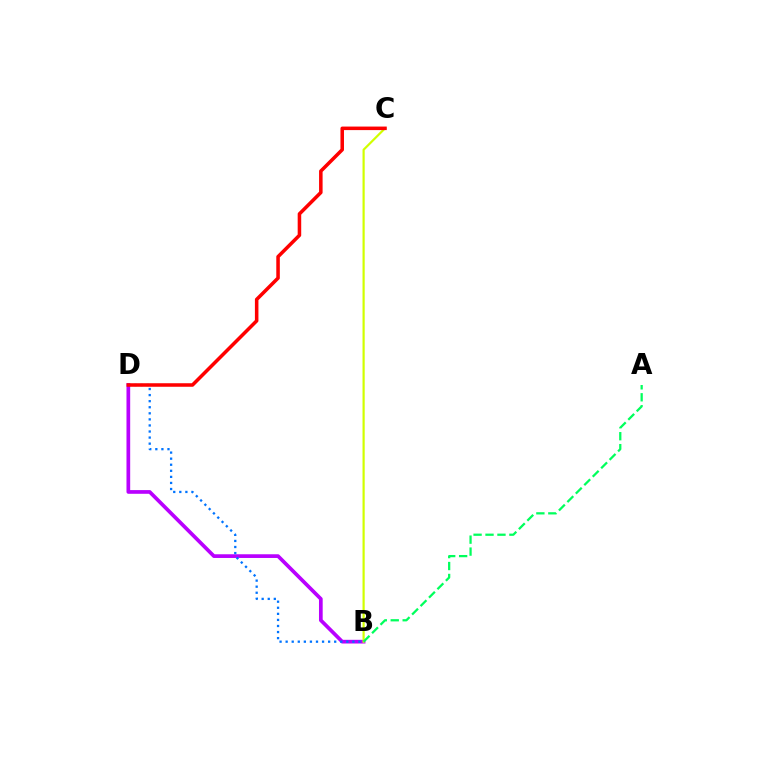{('B', 'D'): [{'color': '#b900ff', 'line_style': 'solid', 'thickness': 2.66}, {'color': '#0074ff', 'line_style': 'dotted', 'thickness': 1.65}], ('B', 'C'): [{'color': '#d1ff00', 'line_style': 'solid', 'thickness': 1.58}], ('A', 'B'): [{'color': '#00ff5c', 'line_style': 'dashed', 'thickness': 1.62}], ('C', 'D'): [{'color': '#ff0000', 'line_style': 'solid', 'thickness': 2.54}]}